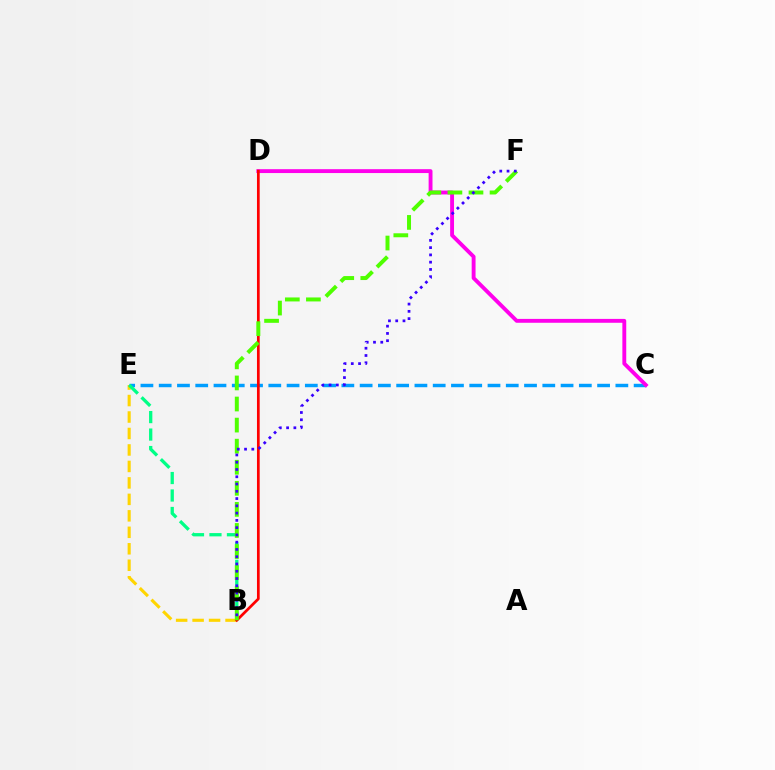{('B', 'E'): [{'color': '#ffd500', 'line_style': 'dashed', 'thickness': 2.24}, {'color': '#00ff86', 'line_style': 'dashed', 'thickness': 2.37}], ('C', 'E'): [{'color': '#009eff', 'line_style': 'dashed', 'thickness': 2.48}], ('C', 'D'): [{'color': '#ff00ed', 'line_style': 'solid', 'thickness': 2.79}], ('B', 'D'): [{'color': '#ff0000', 'line_style': 'solid', 'thickness': 1.96}], ('B', 'F'): [{'color': '#4fff00', 'line_style': 'dashed', 'thickness': 2.86}, {'color': '#3700ff', 'line_style': 'dotted', 'thickness': 1.97}]}